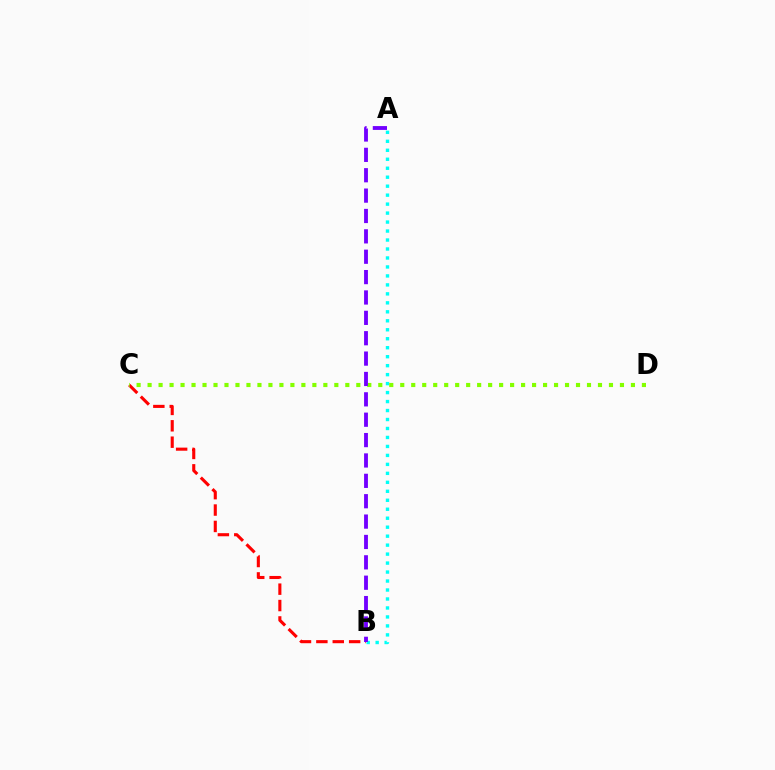{('B', 'C'): [{'color': '#ff0000', 'line_style': 'dashed', 'thickness': 2.23}], ('A', 'B'): [{'color': '#00fff6', 'line_style': 'dotted', 'thickness': 2.44}, {'color': '#7200ff', 'line_style': 'dashed', 'thickness': 2.77}], ('C', 'D'): [{'color': '#84ff00', 'line_style': 'dotted', 'thickness': 2.98}]}